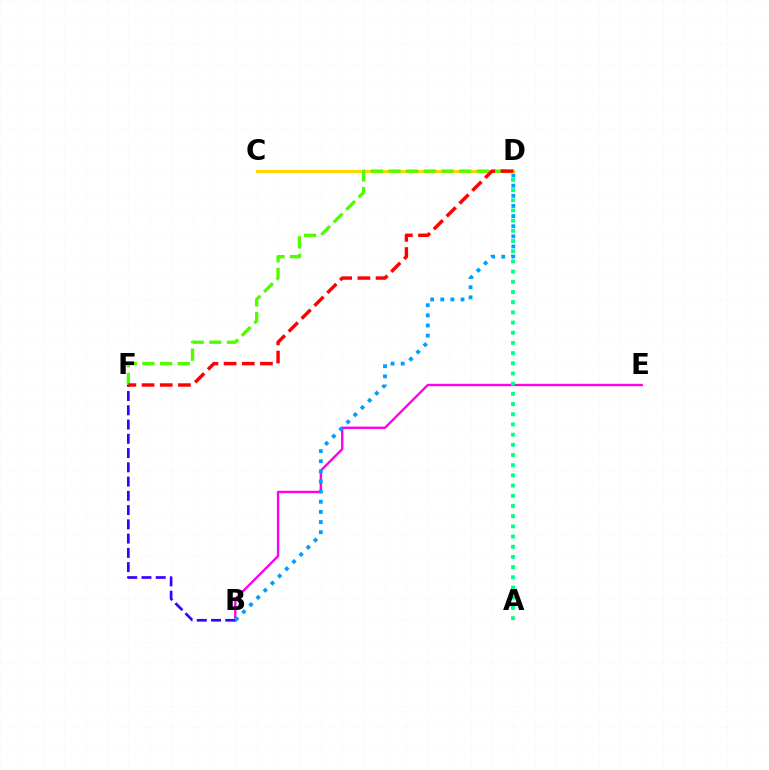{('B', 'E'): [{'color': '#ff00ed', 'line_style': 'solid', 'thickness': 1.71}], ('C', 'D'): [{'color': '#ffd500', 'line_style': 'solid', 'thickness': 2.22}], ('A', 'D'): [{'color': '#00ff86', 'line_style': 'dotted', 'thickness': 2.77}], ('B', 'F'): [{'color': '#3700ff', 'line_style': 'dashed', 'thickness': 1.94}], ('D', 'F'): [{'color': '#4fff00', 'line_style': 'dashed', 'thickness': 2.4}, {'color': '#ff0000', 'line_style': 'dashed', 'thickness': 2.47}], ('B', 'D'): [{'color': '#009eff', 'line_style': 'dotted', 'thickness': 2.75}]}